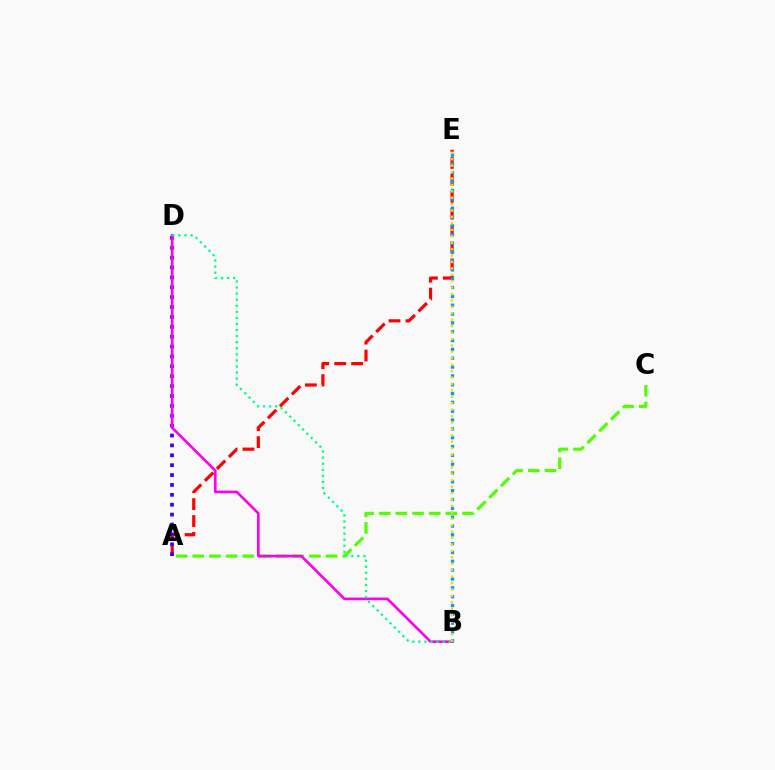{('A', 'E'): [{'color': '#ff0000', 'line_style': 'dashed', 'thickness': 2.3}], ('A', 'C'): [{'color': '#4fff00', 'line_style': 'dashed', 'thickness': 2.26}], ('A', 'D'): [{'color': '#3700ff', 'line_style': 'dotted', 'thickness': 2.69}], ('B', 'E'): [{'color': '#009eff', 'line_style': 'dotted', 'thickness': 2.4}, {'color': '#ffd500', 'line_style': 'dotted', 'thickness': 1.74}], ('B', 'D'): [{'color': '#ff00ed', 'line_style': 'solid', 'thickness': 1.9}, {'color': '#00ff86', 'line_style': 'dotted', 'thickness': 1.65}]}